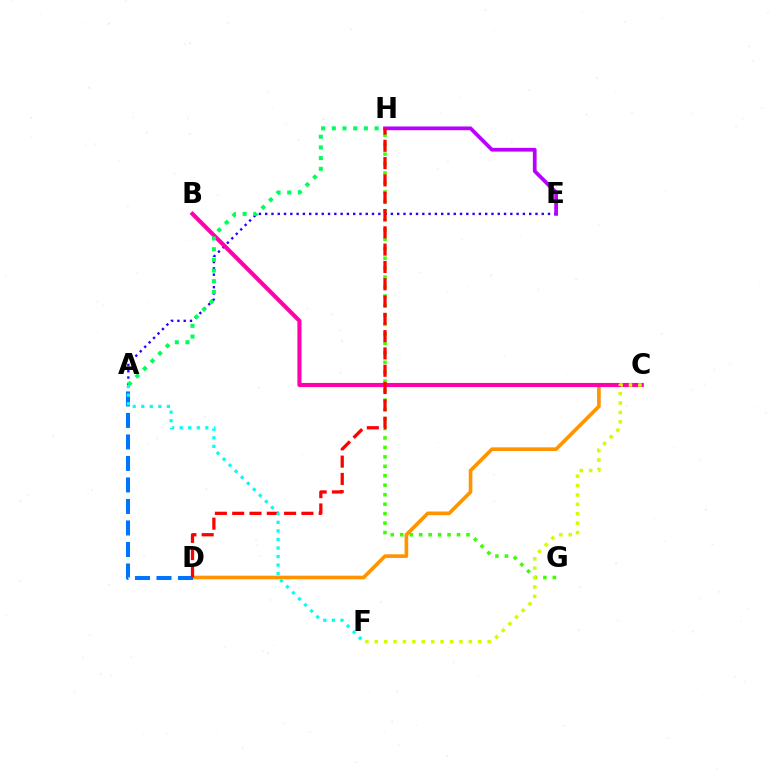{('A', 'E'): [{'color': '#2500ff', 'line_style': 'dotted', 'thickness': 1.71}], ('C', 'D'): [{'color': '#ff9400', 'line_style': 'solid', 'thickness': 2.62}], ('G', 'H'): [{'color': '#3dff00', 'line_style': 'dotted', 'thickness': 2.57}], ('E', 'H'): [{'color': '#b900ff', 'line_style': 'solid', 'thickness': 2.69}], ('B', 'C'): [{'color': '#ff00ac', 'line_style': 'solid', 'thickness': 2.96}], ('A', 'H'): [{'color': '#00ff5c', 'line_style': 'dotted', 'thickness': 2.91}], ('A', 'D'): [{'color': '#0074ff', 'line_style': 'dashed', 'thickness': 2.92}], ('D', 'H'): [{'color': '#ff0000', 'line_style': 'dashed', 'thickness': 2.35}], ('A', 'F'): [{'color': '#00fff6', 'line_style': 'dotted', 'thickness': 2.32}], ('C', 'F'): [{'color': '#d1ff00', 'line_style': 'dotted', 'thickness': 2.55}]}